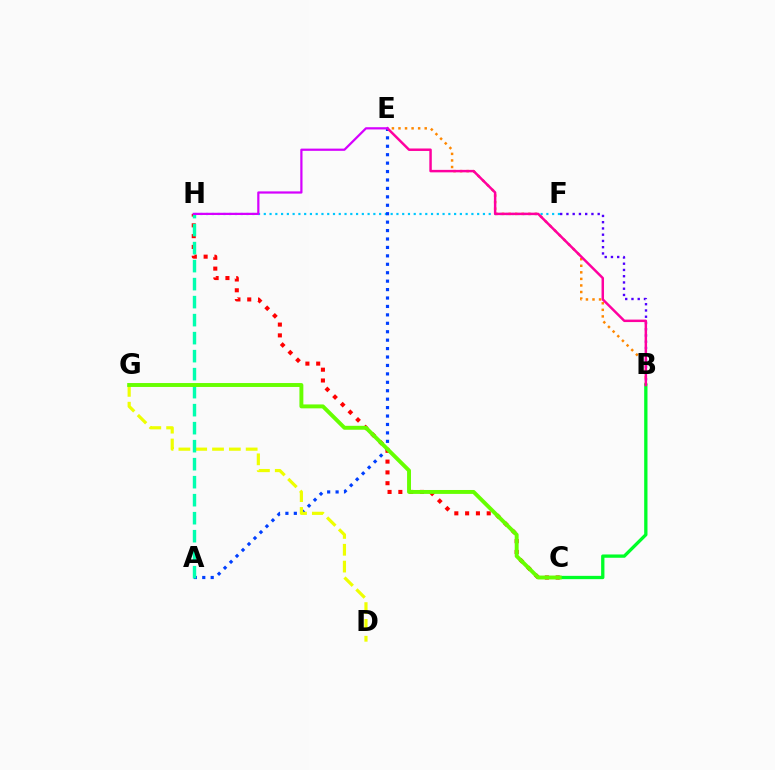{('F', 'H'): [{'color': '#00c7ff', 'line_style': 'dotted', 'thickness': 1.57}], ('A', 'E'): [{'color': '#003fff', 'line_style': 'dotted', 'thickness': 2.29}], ('B', 'F'): [{'color': '#4f00ff', 'line_style': 'dotted', 'thickness': 1.7}], ('C', 'H'): [{'color': '#ff0000', 'line_style': 'dotted', 'thickness': 2.93}], ('D', 'G'): [{'color': '#eeff00', 'line_style': 'dashed', 'thickness': 2.29}], ('B', 'E'): [{'color': '#ff8800', 'line_style': 'dotted', 'thickness': 1.78}, {'color': '#ff00a0', 'line_style': 'solid', 'thickness': 1.78}], ('A', 'H'): [{'color': '#00ffaf', 'line_style': 'dashed', 'thickness': 2.45}], ('B', 'C'): [{'color': '#00ff27', 'line_style': 'solid', 'thickness': 2.38}], ('C', 'G'): [{'color': '#66ff00', 'line_style': 'solid', 'thickness': 2.82}], ('E', 'H'): [{'color': '#d600ff', 'line_style': 'solid', 'thickness': 1.6}]}